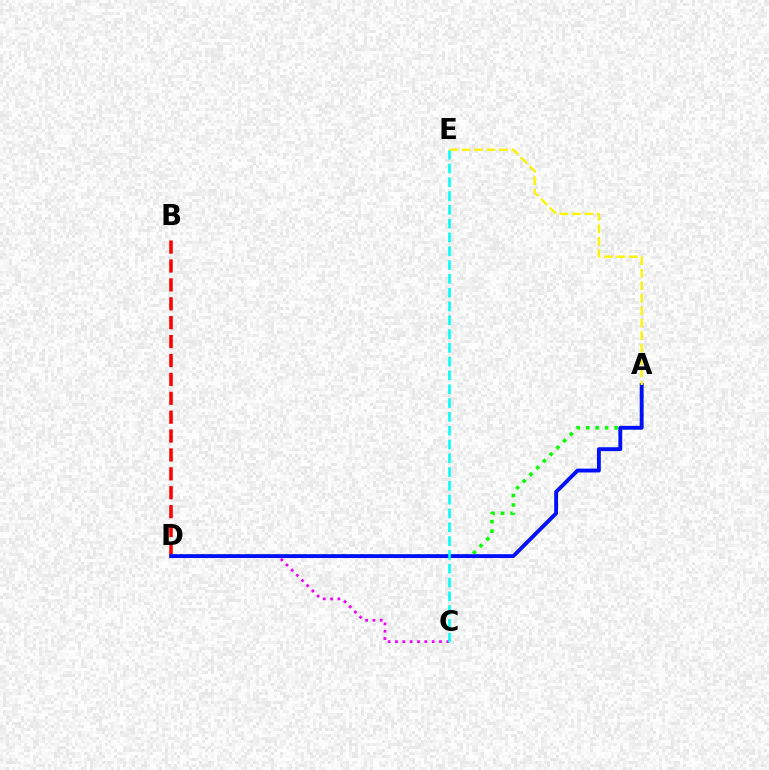{('B', 'D'): [{'color': '#ff0000', 'line_style': 'dashed', 'thickness': 2.57}], ('C', 'D'): [{'color': '#ee00ff', 'line_style': 'dotted', 'thickness': 1.99}], ('A', 'D'): [{'color': '#08ff00', 'line_style': 'dotted', 'thickness': 2.58}, {'color': '#0010ff', 'line_style': 'solid', 'thickness': 2.77}], ('A', 'E'): [{'color': '#fcf500', 'line_style': 'dashed', 'thickness': 1.69}], ('C', 'E'): [{'color': '#00fff6', 'line_style': 'dashed', 'thickness': 1.87}]}